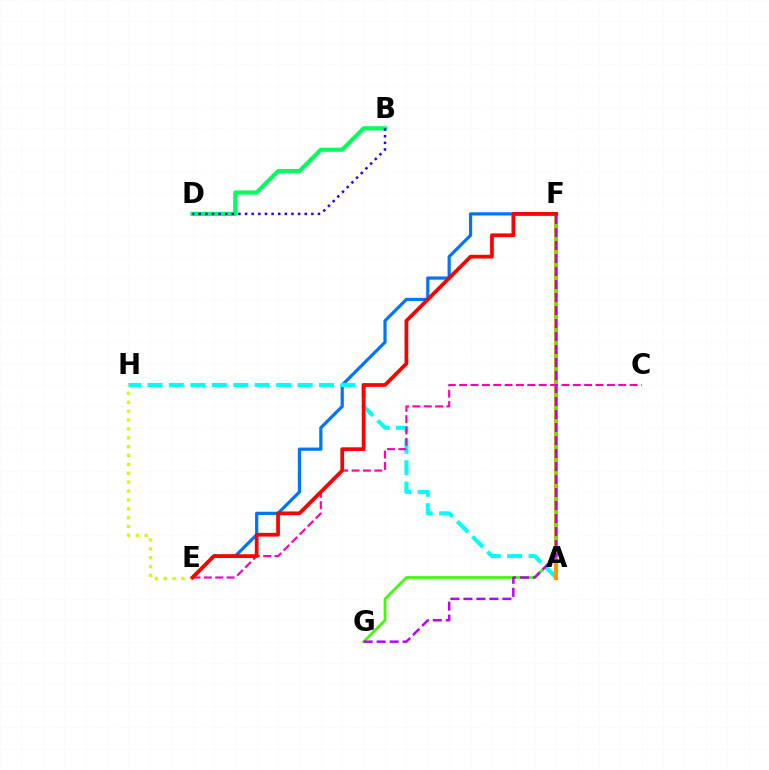{('E', 'F'): [{'color': '#0074ff', 'line_style': 'solid', 'thickness': 2.31}, {'color': '#ff0000', 'line_style': 'solid', 'thickness': 2.69}], ('B', 'D'): [{'color': '#00ff5c', 'line_style': 'solid', 'thickness': 2.99}, {'color': '#2500ff', 'line_style': 'dotted', 'thickness': 1.8}], ('A', 'H'): [{'color': '#00fff6', 'line_style': 'dashed', 'thickness': 2.91}], ('A', 'F'): [{'color': '#ff9400', 'line_style': 'solid', 'thickness': 2.92}], ('F', 'G'): [{'color': '#3dff00', 'line_style': 'solid', 'thickness': 1.95}, {'color': '#b900ff', 'line_style': 'dashed', 'thickness': 1.77}], ('E', 'H'): [{'color': '#d1ff00', 'line_style': 'dotted', 'thickness': 2.41}], ('C', 'E'): [{'color': '#ff00ac', 'line_style': 'dashed', 'thickness': 1.54}]}